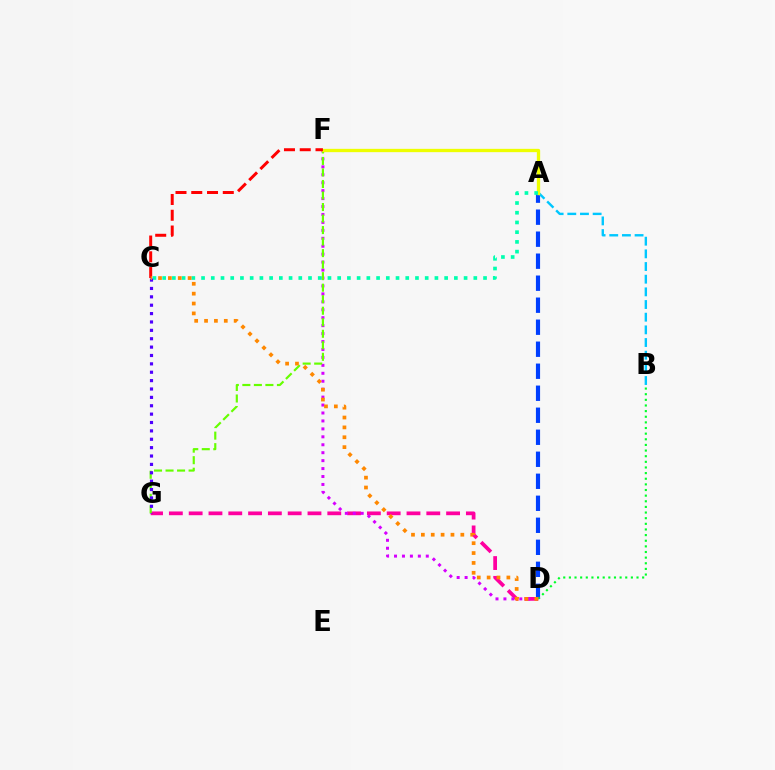{('A', 'D'): [{'color': '#003fff', 'line_style': 'dashed', 'thickness': 2.99}], ('B', 'D'): [{'color': '#00ff27', 'line_style': 'dotted', 'thickness': 1.53}], ('D', 'G'): [{'color': '#ff00a0', 'line_style': 'dashed', 'thickness': 2.69}], ('D', 'F'): [{'color': '#d600ff', 'line_style': 'dotted', 'thickness': 2.16}], ('A', 'B'): [{'color': '#00c7ff', 'line_style': 'dashed', 'thickness': 1.72}], ('F', 'G'): [{'color': '#66ff00', 'line_style': 'dashed', 'thickness': 1.57}], ('A', 'F'): [{'color': '#eeff00', 'line_style': 'solid', 'thickness': 2.39}], ('A', 'C'): [{'color': '#00ffaf', 'line_style': 'dotted', 'thickness': 2.64}], ('C', 'F'): [{'color': '#ff0000', 'line_style': 'dashed', 'thickness': 2.14}], ('C', 'G'): [{'color': '#4f00ff', 'line_style': 'dotted', 'thickness': 2.28}], ('C', 'D'): [{'color': '#ff8800', 'line_style': 'dotted', 'thickness': 2.68}]}